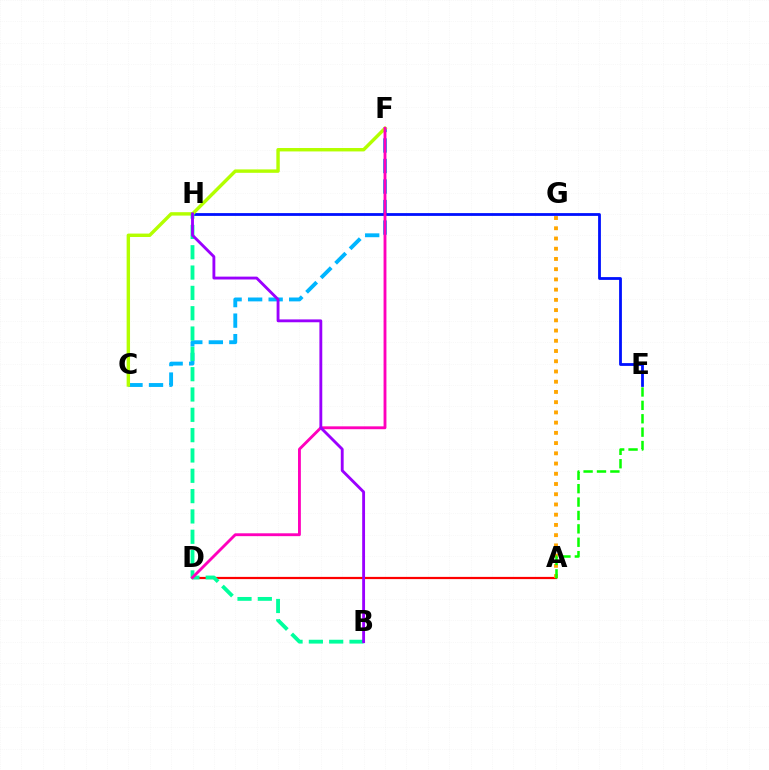{('A', 'D'): [{'color': '#ff0000', 'line_style': 'solid', 'thickness': 1.6}], ('A', 'G'): [{'color': '#ffa500', 'line_style': 'dotted', 'thickness': 2.78}], ('C', 'F'): [{'color': '#00b5ff', 'line_style': 'dashed', 'thickness': 2.79}, {'color': '#b3ff00', 'line_style': 'solid', 'thickness': 2.46}], ('E', 'H'): [{'color': '#0010ff', 'line_style': 'solid', 'thickness': 2.01}], ('A', 'E'): [{'color': '#08ff00', 'line_style': 'dashed', 'thickness': 1.82}], ('B', 'H'): [{'color': '#00ff9d', 'line_style': 'dashed', 'thickness': 2.76}, {'color': '#9b00ff', 'line_style': 'solid', 'thickness': 2.06}], ('D', 'F'): [{'color': '#ff00bd', 'line_style': 'solid', 'thickness': 2.06}]}